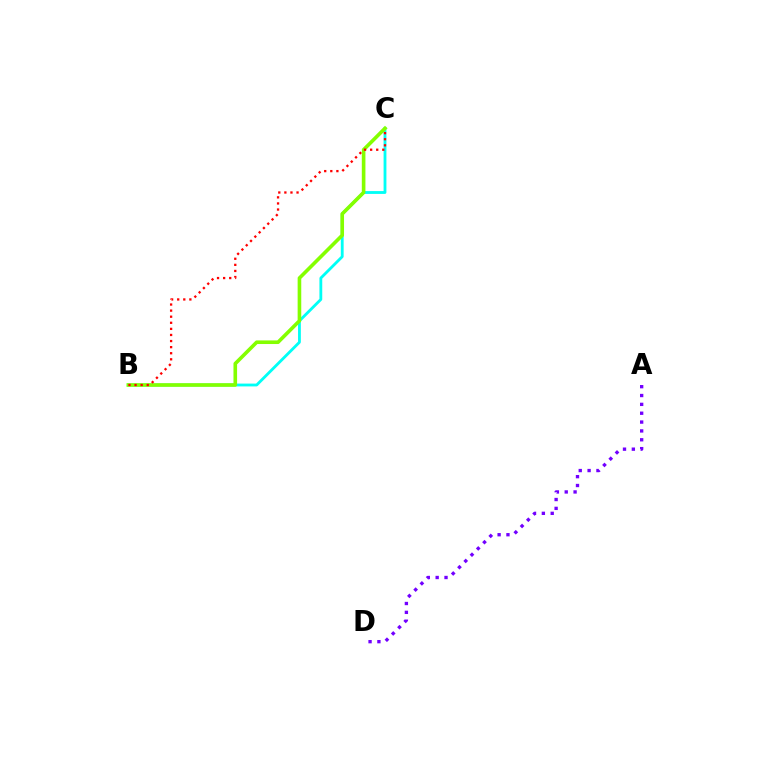{('B', 'C'): [{'color': '#00fff6', 'line_style': 'solid', 'thickness': 2.03}, {'color': '#84ff00', 'line_style': 'solid', 'thickness': 2.6}, {'color': '#ff0000', 'line_style': 'dotted', 'thickness': 1.65}], ('A', 'D'): [{'color': '#7200ff', 'line_style': 'dotted', 'thickness': 2.4}]}